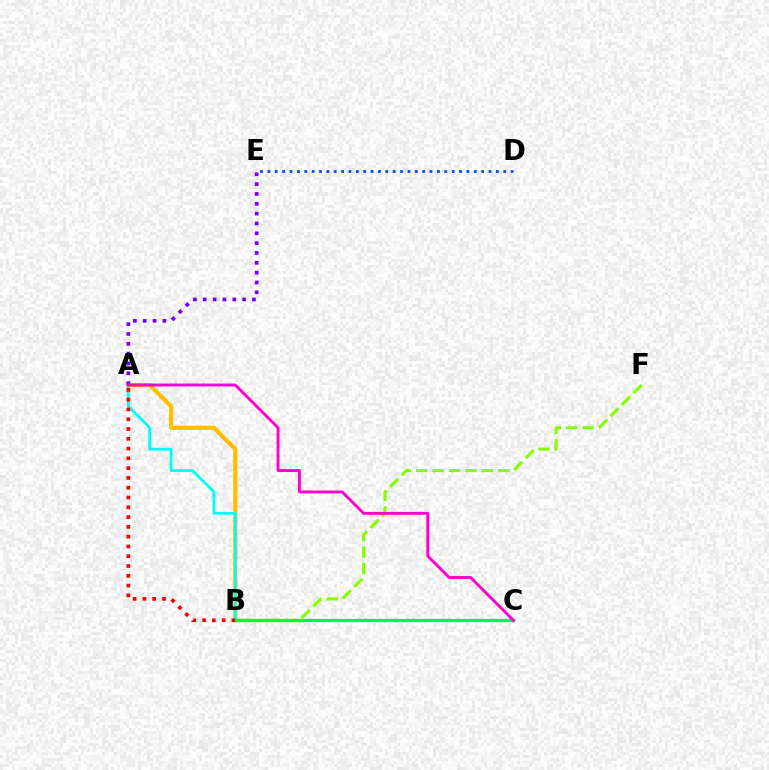{('B', 'F'): [{'color': '#84ff00', 'line_style': 'dashed', 'thickness': 2.23}], ('D', 'E'): [{'color': '#004bff', 'line_style': 'dotted', 'thickness': 2.0}], ('A', 'B'): [{'color': '#ffbd00', 'line_style': 'solid', 'thickness': 2.95}, {'color': '#00fff6', 'line_style': 'solid', 'thickness': 2.0}, {'color': '#ff0000', 'line_style': 'dotted', 'thickness': 2.66}], ('B', 'C'): [{'color': '#00ff39', 'line_style': 'solid', 'thickness': 2.35}], ('A', 'E'): [{'color': '#7200ff', 'line_style': 'dotted', 'thickness': 2.67}], ('A', 'C'): [{'color': '#ff00cf', 'line_style': 'solid', 'thickness': 2.08}]}